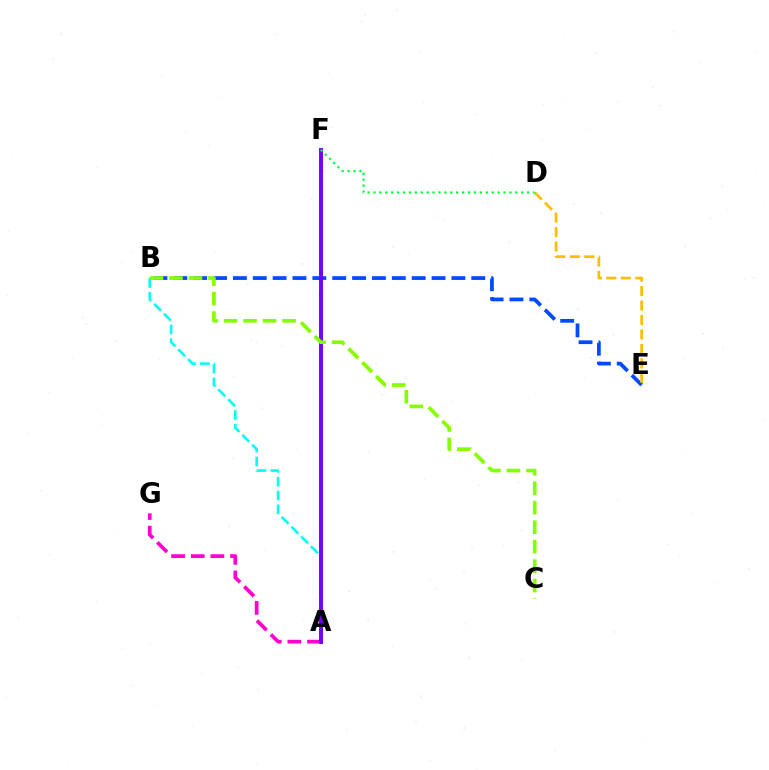{('A', 'B'): [{'color': '#00fff6', 'line_style': 'dashed', 'thickness': 1.88}], ('A', 'G'): [{'color': '#ff00cf', 'line_style': 'dashed', 'thickness': 2.67}], ('B', 'E'): [{'color': '#004bff', 'line_style': 'dashed', 'thickness': 2.7}], ('D', 'E'): [{'color': '#ffbd00', 'line_style': 'dashed', 'thickness': 1.96}], ('A', 'F'): [{'color': '#ff0000', 'line_style': 'dotted', 'thickness': 1.82}, {'color': '#7200ff', 'line_style': 'solid', 'thickness': 2.83}], ('D', 'F'): [{'color': '#00ff39', 'line_style': 'dotted', 'thickness': 1.61}], ('B', 'C'): [{'color': '#84ff00', 'line_style': 'dashed', 'thickness': 2.65}]}